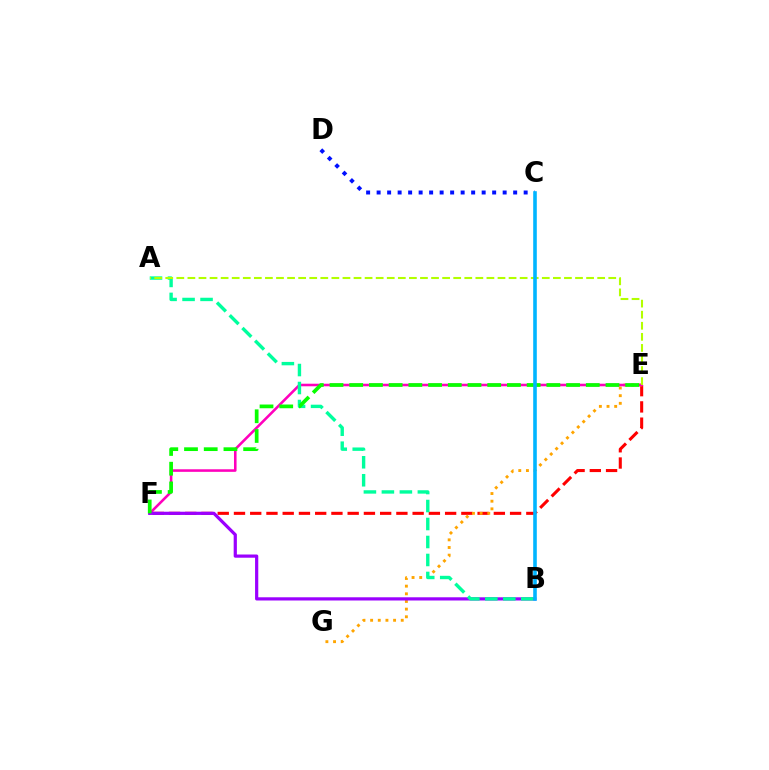{('E', 'F'): [{'color': '#ff0000', 'line_style': 'dashed', 'thickness': 2.21}, {'color': '#ff00bd', 'line_style': 'solid', 'thickness': 1.85}, {'color': '#08ff00', 'line_style': 'dashed', 'thickness': 2.68}], ('E', 'G'): [{'color': '#ffa500', 'line_style': 'dotted', 'thickness': 2.08}], ('C', 'D'): [{'color': '#0010ff', 'line_style': 'dotted', 'thickness': 2.85}], ('B', 'F'): [{'color': '#9b00ff', 'line_style': 'solid', 'thickness': 2.31}], ('A', 'B'): [{'color': '#00ff9d', 'line_style': 'dashed', 'thickness': 2.44}], ('A', 'E'): [{'color': '#b3ff00', 'line_style': 'dashed', 'thickness': 1.5}], ('B', 'C'): [{'color': '#00b5ff', 'line_style': 'solid', 'thickness': 2.59}]}